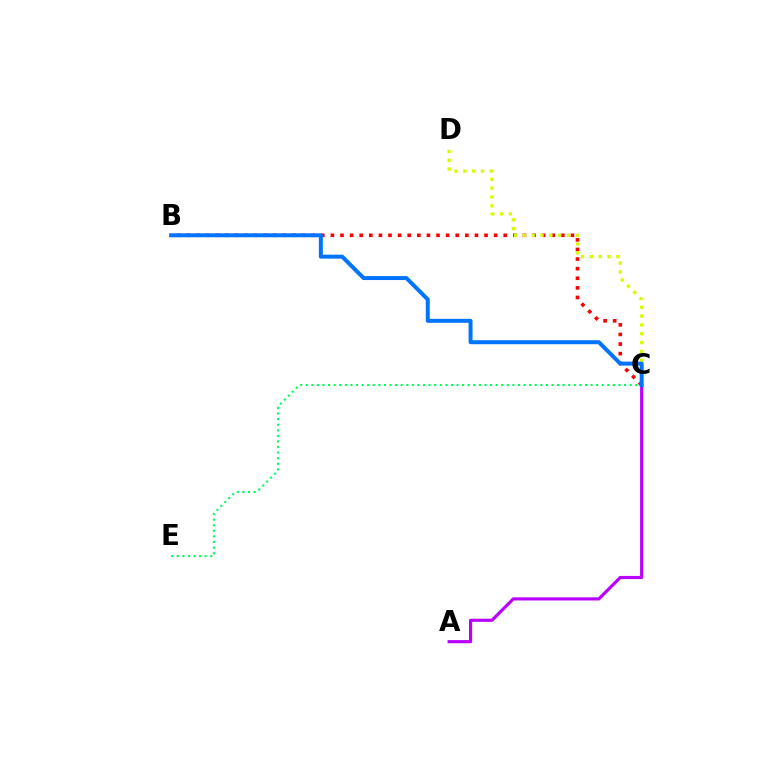{('B', 'C'): [{'color': '#ff0000', 'line_style': 'dotted', 'thickness': 2.61}, {'color': '#0074ff', 'line_style': 'solid', 'thickness': 2.86}], ('C', 'D'): [{'color': '#d1ff00', 'line_style': 'dotted', 'thickness': 2.4}], ('A', 'C'): [{'color': '#b900ff', 'line_style': 'solid', 'thickness': 2.27}], ('C', 'E'): [{'color': '#00ff5c', 'line_style': 'dotted', 'thickness': 1.52}]}